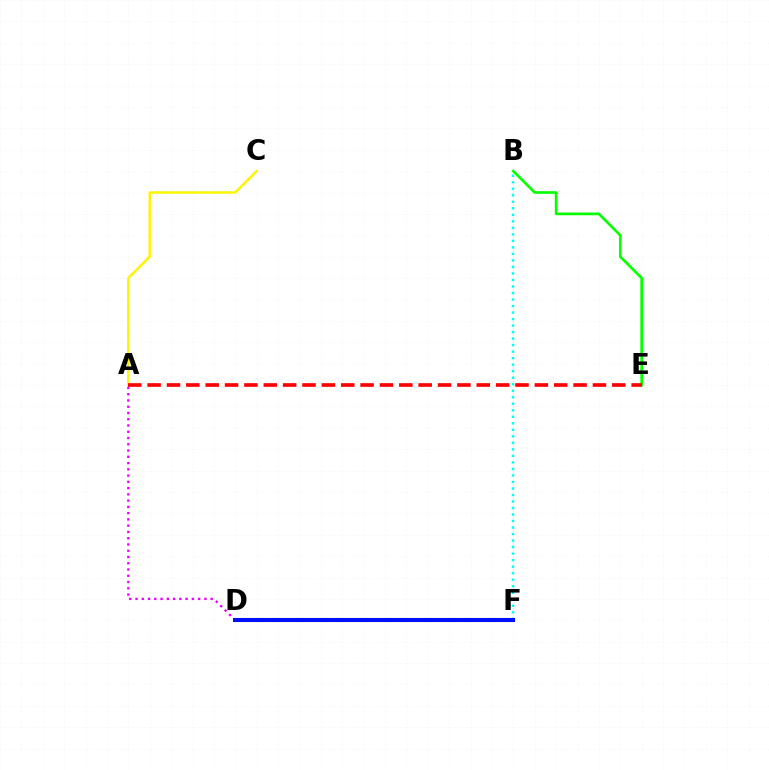{('B', 'E'): [{'color': '#08ff00', 'line_style': 'solid', 'thickness': 1.93}], ('B', 'F'): [{'color': '#00fff6', 'line_style': 'dotted', 'thickness': 1.77}], ('A', 'C'): [{'color': '#fcf500', 'line_style': 'solid', 'thickness': 1.78}], ('A', 'D'): [{'color': '#ee00ff', 'line_style': 'dotted', 'thickness': 1.7}], ('A', 'E'): [{'color': '#ff0000', 'line_style': 'dashed', 'thickness': 2.63}], ('D', 'F'): [{'color': '#0010ff', 'line_style': 'solid', 'thickness': 2.93}]}